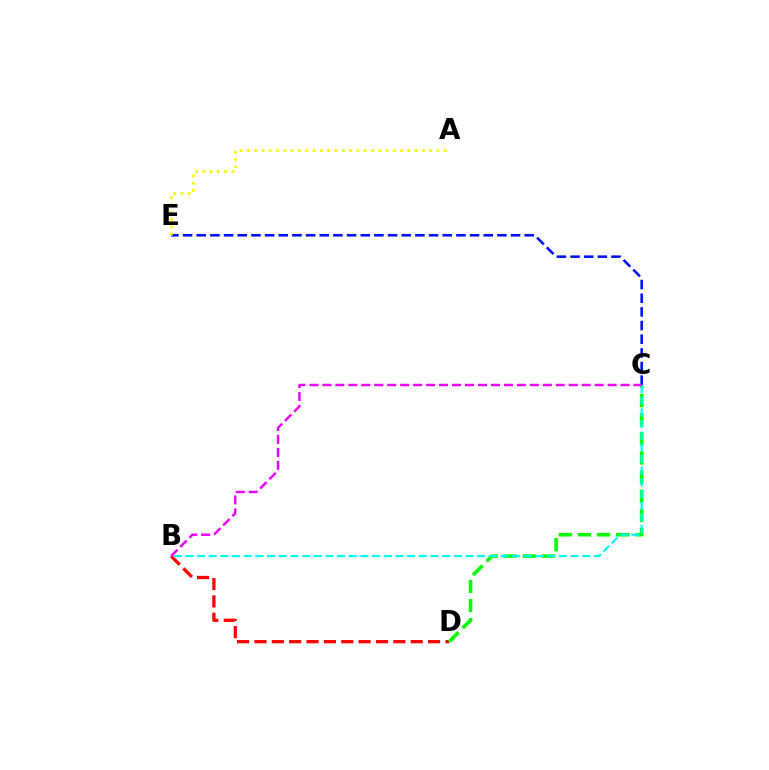{('B', 'D'): [{'color': '#ff0000', 'line_style': 'dashed', 'thickness': 2.36}], ('C', 'E'): [{'color': '#0010ff', 'line_style': 'dashed', 'thickness': 1.86}], ('C', 'D'): [{'color': '#08ff00', 'line_style': 'dashed', 'thickness': 2.6}], ('B', 'C'): [{'color': '#00fff6', 'line_style': 'dashed', 'thickness': 1.59}, {'color': '#ee00ff', 'line_style': 'dashed', 'thickness': 1.76}], ('A', 'E'): [{'color': '#fcf500', 'line_style': 'dotted', 'thickness': 1.98}]}